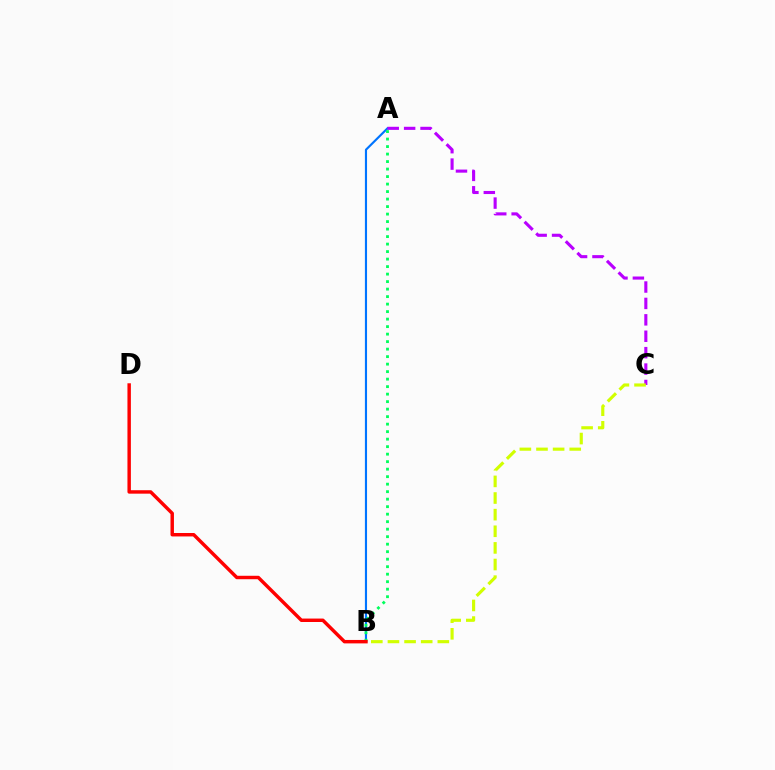{('A', 'B'): [{'color': '#0074ff', 'line_style': 'solid', 'thickness': 1.54}, {'color': '#00ff5c', 'line_style': 'dotted', 'thickness': 2.04}], ('A', 'C'): [{'color': '#b900ff', 'line_style': 'dashed', 'thickness': 2.23}], ('B', 'D'): [{'color': '#ff0000', 'line_style': 'solid', 'thickness': 2.48}], ('B', 'C'): [{'color': '#d1ff00', 'line_style': 'dashed', 'thickness': 2.26}]}